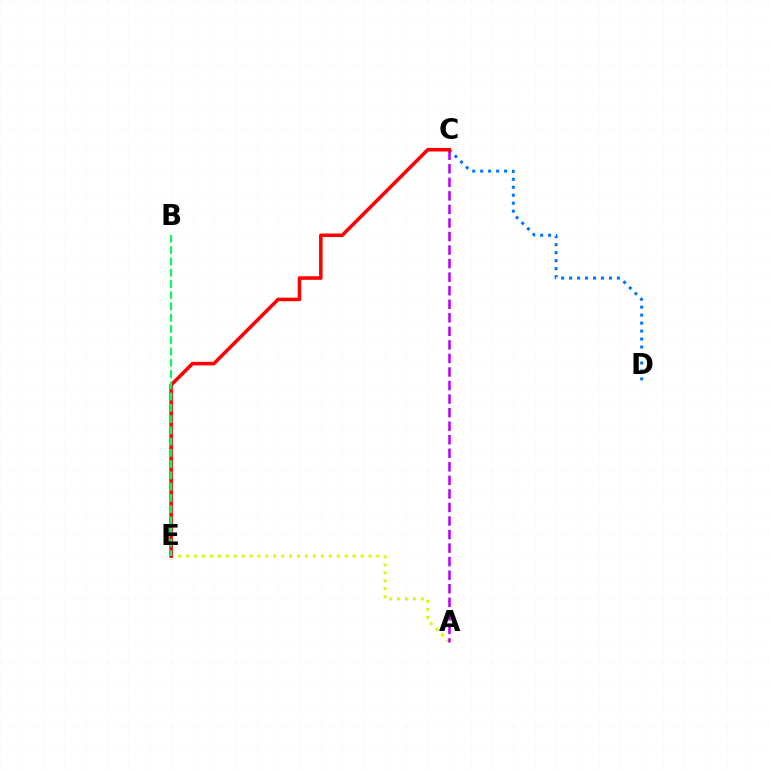{('A', 'E'): [{'color': '#d1ff00', 'line_style': 'dotted', 'thickness': 2.16}], ('C', 'D'): [{'color': '#0074ff', 'line_style': 'dotted', 'thickness': 2.17}], ('A', 'C'): [{'color': '#b900ff', 'line_style': 'dashed', 'thickness': 1.84}], ('C', 'E'): [{'color': '#ff0000', 'line_style': 'solid', 'thickness': 2.56}], ('B', 'E'): [{'color': '#00ff5c', 'line_style': 'dashed', 'thickness': 1.53}]}